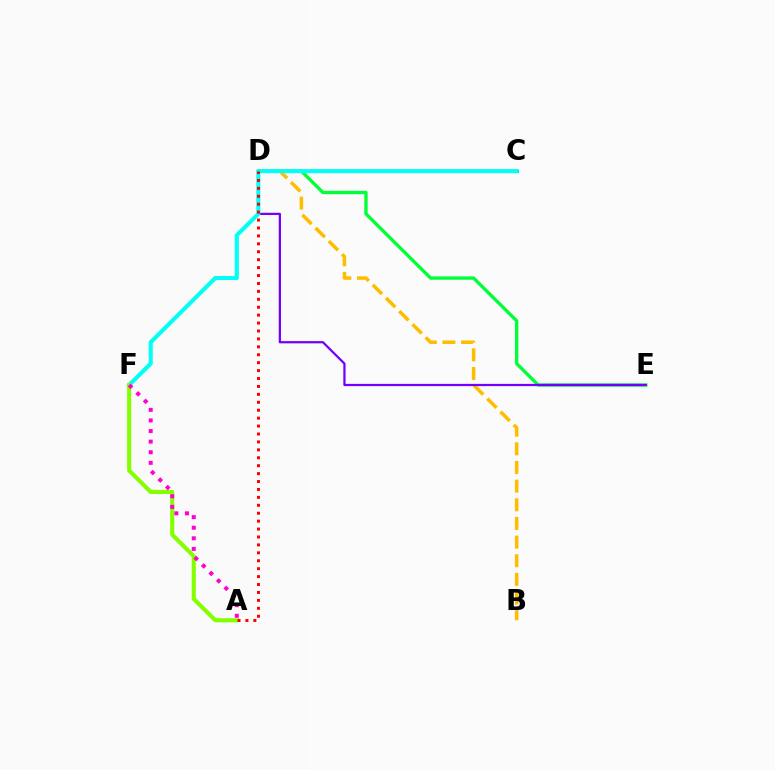{('D', 'E'): [{'color': '#00ff39', 'line_style': 'solid', 'thickness': 2.41}, {'color': '#7200ff', 'line_style': 'solid', 'thickness': 1.61}], ('B', 'D'): [{'color': '#ffbd00', 'line_style': 'dashed', 'thickness': 2.53}], ('C', 'D'): [{'color': '#004bff', 'line_style': 'solid', 'thickness': 2.01}], ('C', 'F'): [{'color': '#00fff6', 'line_style': 'solid', 'thickness': 2.94}], ('A', 'F'): [{'color': '#84ff00', 'line_style': 'solid', 'thickness': 2.96}, {'color': '#ff00cf', 'line_style': 'dotted', 'thickness': 2.88}], ('A', 'D'): [{'color': '#ff0000', 'line_style': 'dotted', 'thickness': 2.15}]}